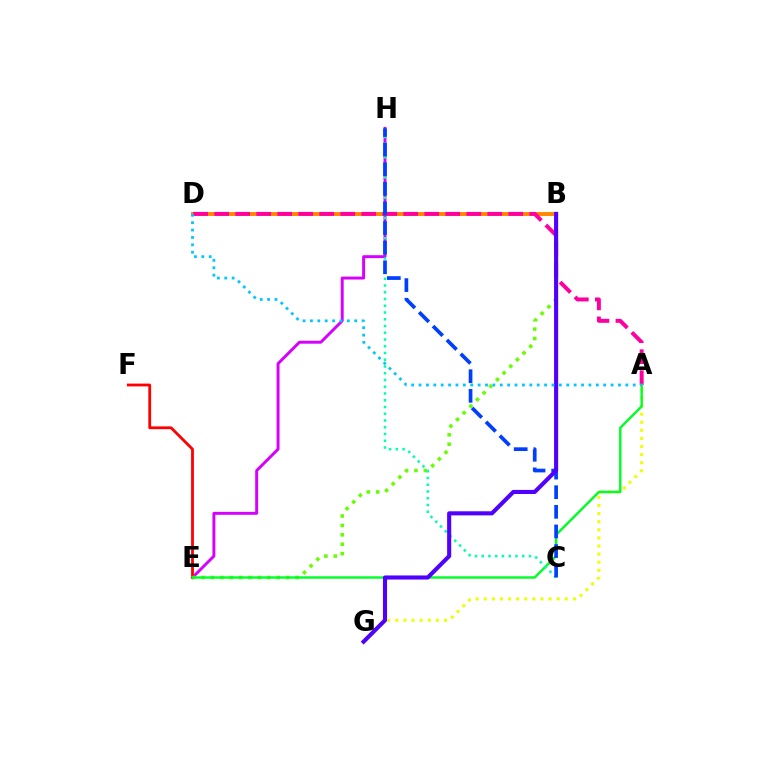{('A', 'G'): [{'color': '#eeff00', 'line_style': 'dotted', 'thickness': 2.2}], ('E', 'H'): [{'color': '#d600ff', 'line_style': 'solid', 'thickness': 2.11}], ('E', 'F'): [{'color': '#ff0000', 'line_style': 'solid', 'thickness': 2.02}], ('B', 'E'): [{'color': '#66ff00', 'line_style': 'dotted', 'thickness': 2.56}], ('B', 'D'): [{'color': '#ff8800', 'line_style': 'solid', 'thickness': 2.84}], ('A', 'D'): [{'color': '#ff00a0', 'line_style': 'dashed', 'thickness': 2.85}, {'color': '#00c7ff', 'line_style': 'dotted', 'thickness': 2.01}], ('A', 'E'): [{'color': '#00ff27', 'line_style': 'solid', 'thickness': 1.74}], ('C', 'H'): [{'color': '#00ffaf', 'line_style': 'dotted', 'thickness': 1.83}, {'color': '#003fff', 'line_style': 'dashed', 'thickness': 2.66}], ('B', 'G'): [{'color': '#4f00ff', 'line_style': 'solid', 'thickness': 2.95}]}